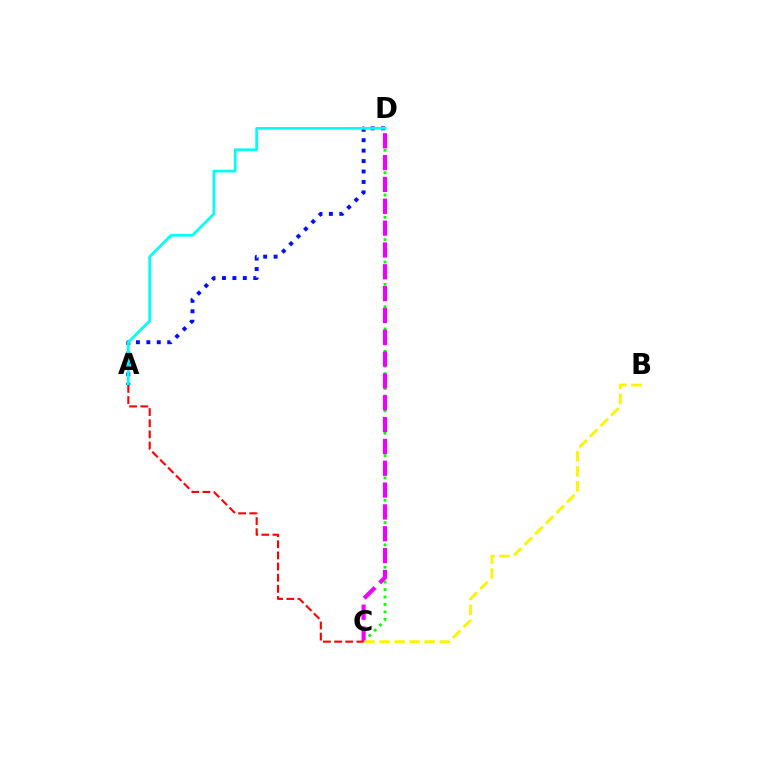{('C', 'D'): [{'color': '#08ff00', 'line_style': 'dotted', 'thickness': 2.02}, {'color': '#ee00ff', 'line_style': 'dashed', 'thickness': 2.97}], ('A', 'D'): [{'color': '#0010ff', 'line_style': 'dotted', 'thickness': 2.83}, {'color': '#00fff6', 'line_style': 'solid', 'thickness': 1.95}], ('B', 'C'): [{'color': '#fcf500', 'line_style': 'dashed', 'thickness': 2.04}], ('A', 'C'): [{'color': '#ff0000', 'line_style': 'dashed', 'thickness': 1.51}]}